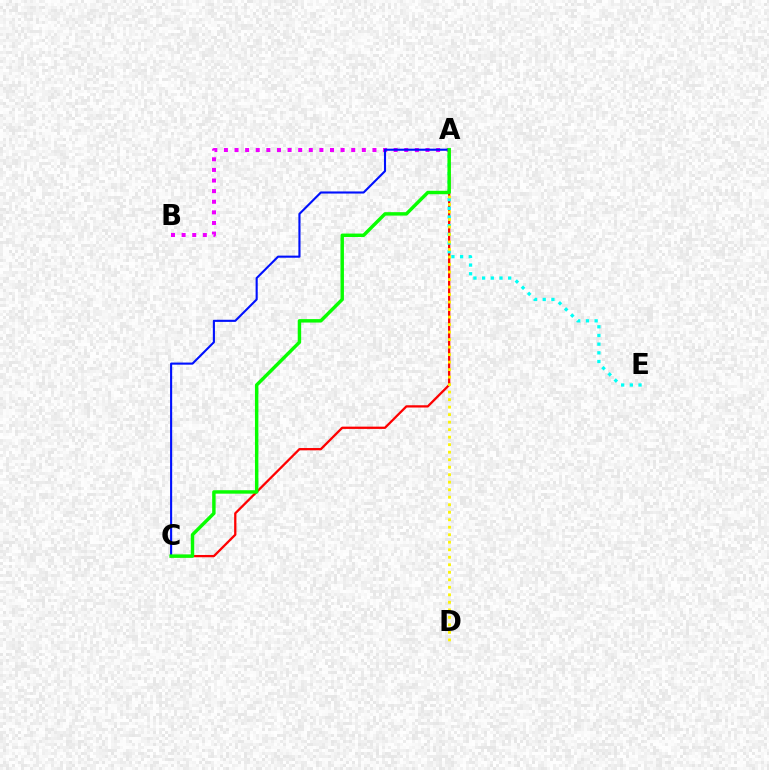{('A', 'B'): [{'color': '#ee00ff', 'line_style': 'dotted', 'thickness': 2.88}], ('A', 'C'): [{'color': '#ff0000', 'line_style': 'solid', 'thickness': 1.64}, {'color': '#0010ff', 'line_style': 'solid', 'thickness': 1.52}, {'color': '#08ff00', 'line_style': 'solid', 'thickness': 2.47}], ('A', 'E'): [{'color': '#00fff6', 'line_style': 'dotted', 'thickness': 2.36}], ('A', 'D'): [{'color': '#fcf500', 'line_style': 'dotted', 'thickness': 2.04}]}